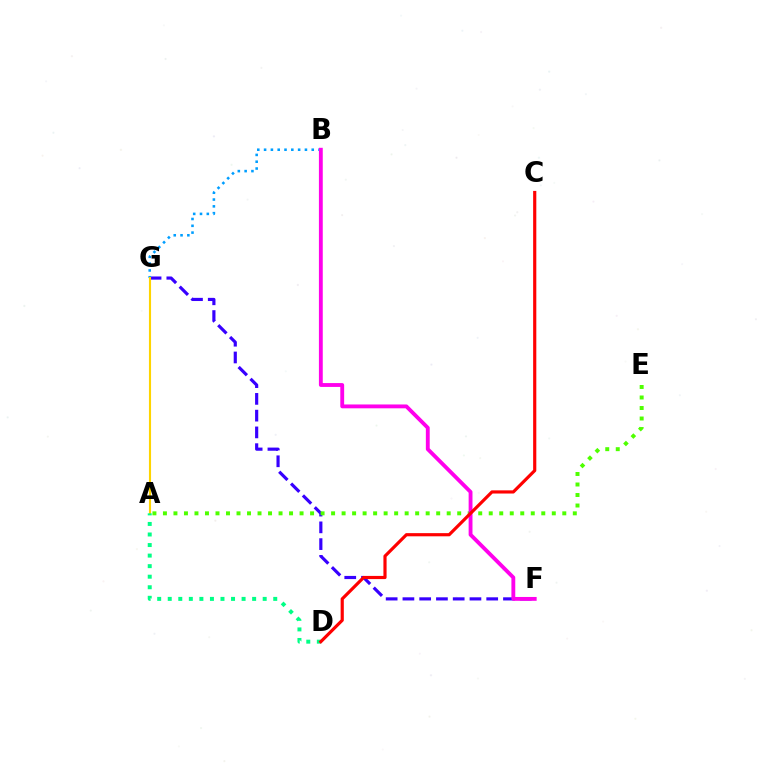{('F', 'G'): [{'color': '#3700ff', 'line_style': 'dashed', 'thickness': 2.28}], ('B', 'G'): [{'color': '#009eff', 'line_style': 'dotted', 'thickness': 1.85}], ('A', 'G'): [{'color': '#ffd500', 'line_style': 'solid', 'thickness': 1.52}], ('A', 'E'): [{'color': '#4fff00', 'line_style': 'dotted', 'thickness': 2.86}], ('B', 'F'): [{'color': '#ff00ed', 'line_style': 'solid', 'thickness': 2.77}], ('A', 'D'): [{'color': '#00ff86', 'line_style': 'dotted', 'thickness': 2.87}], ('C', 'D'): [{'color': '#ff0000', 'line_style': 'solid', 'thickness': 2.28}]}